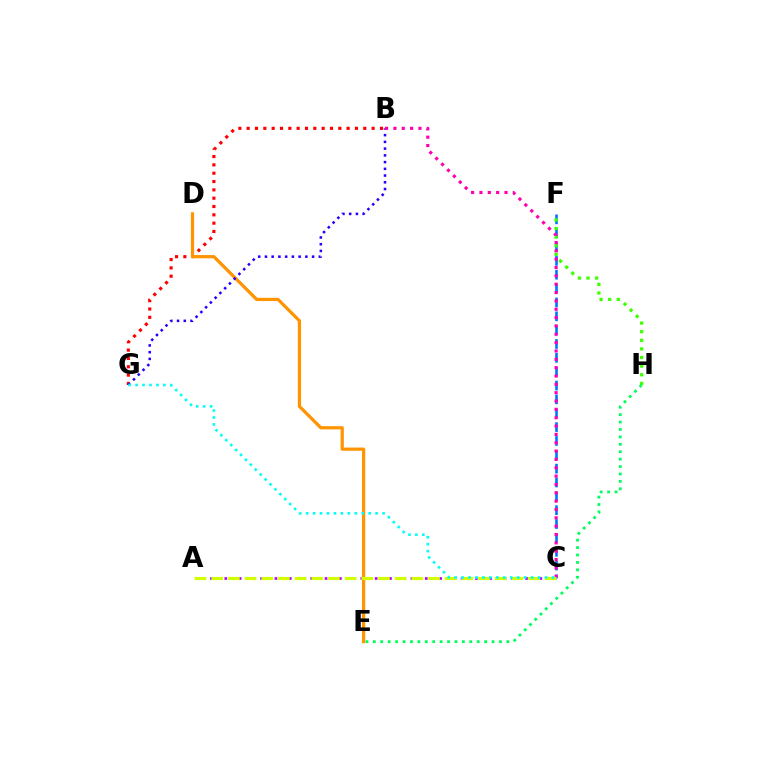{('C', 'F'): [{'color': '#0074ff', 'line_style': 'dashed', 'thickness': 1.88}], ('B', 'G'): [{'color': '#ff0000', 'line_style': 'dotted', 'thickness': 2.26}, {'color': '#2500ff', 'line_style': 'dotted', 'thickness': 1.83}], ('F', 'H'): [{'color': '#3dff00', 'line_style': 'dotted', 'thickness': 2.34}], ('D', 'E'): [{'color': '#ff9400', 'line_style': 'solid', 'thickness': 2.32}], ('B', 'C'): [{'color': '#ff00ac', 'line_style': 'dotted', 'thickness': 2.27}], ('A', 'C'): [{'color': '#b900ff', 'line_style': 'dotted', 'thickness': 1.95}, {'color': '#d1ff00', 'line_style': 'dashed', 'thickness': 2.27}], ('C', 'G'): [{'color': '#00fff6', 'line_style': 'dotted', 'thickness': 1.89}], ('E', 'H'): [{'color': '#00ff5c', 'line_style': 'dotted', 'thickness': 2.02}]}